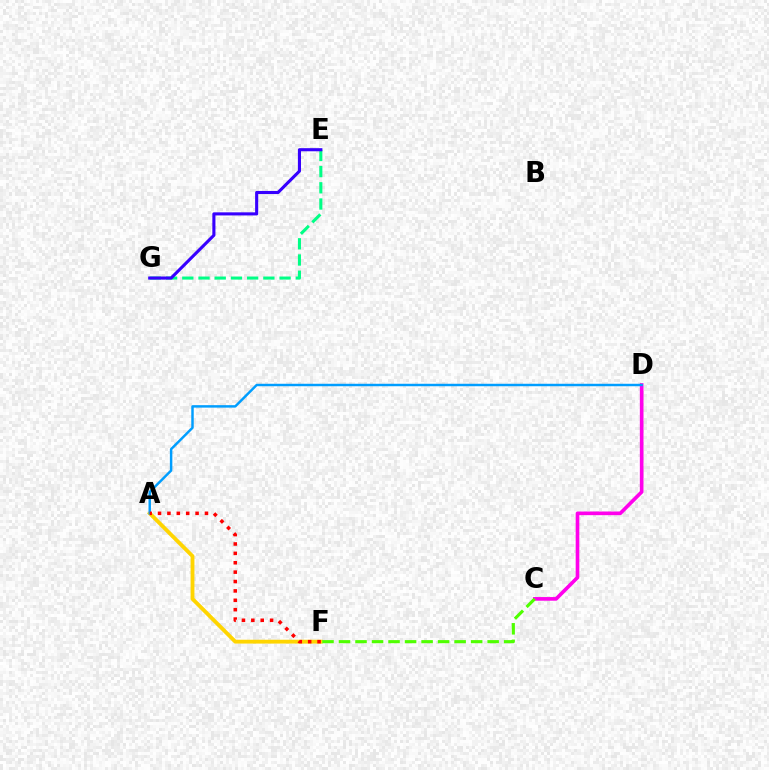{('E', 'G'): [{'color': '#00ff86', 'line_style': 'dashed', 'thickness': 2.2}, {'color': '#3700ff', 'line_style': 'solid', 'thickness': 2.23}], ('C', 'D'): [{'color': '#ff00ed', 'line_style': 'solid', 'thickness': 2.62}], ('A', 'F'): [{'color': '#ffd500', 'line_style': 'solid', 'thickness': 2.77}, {'color': '#ff0000', 'line_style': 'dotted', 'thickness': 2.55}], ('A', 'D'): [{'color': '#009eff', 'line_style': 'solid', 'thickness': 1.77}], ('C', 'F'): [{'color': '#4fff00', 'line_style': 'dashed', 'thickness': 2.24}]}